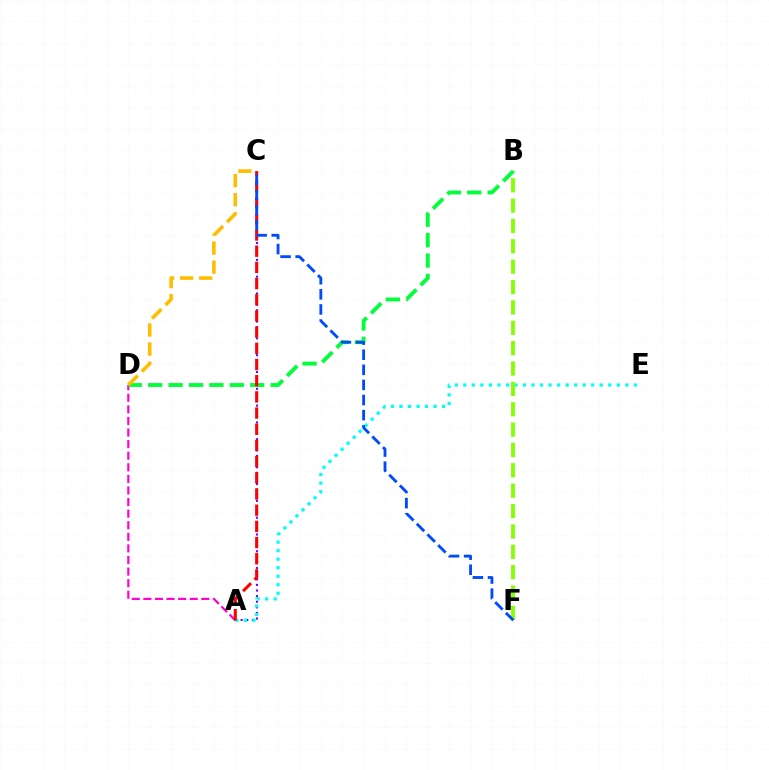{('A', 'C'): [{'color': '#7200ff', 'line_style': 'dotted', 'thickness': 1.52}, {'color': '#ff0000', 'line_style': 'dashed', 'thickness': 2.2}], ('A', 'E'): [{'color': '#00fff6', 'line_style': 'dotted', 'thickness': 2.32}], ('B', 'F'): [{'color': '#84ff00', 'line_style': 'dashed', 'thickness': 2.77}], ('A', 'D'): [{'color': '#ff00cf', 'line_style': 'dashed', 'thickness': 1.57}], ('B', 'D'): [{'color': '#00ff39', 'line_style': 'dashed', 'thickness': 2.77}], ('C', 'D'): [{'color': '#ffbd00', 'line_style': 'dashed', 'thickness': 2.59}], ('C', 'F'): [{'color': '#004bff', 'line_style': 'dashed', 'thickness': 2.05}]}